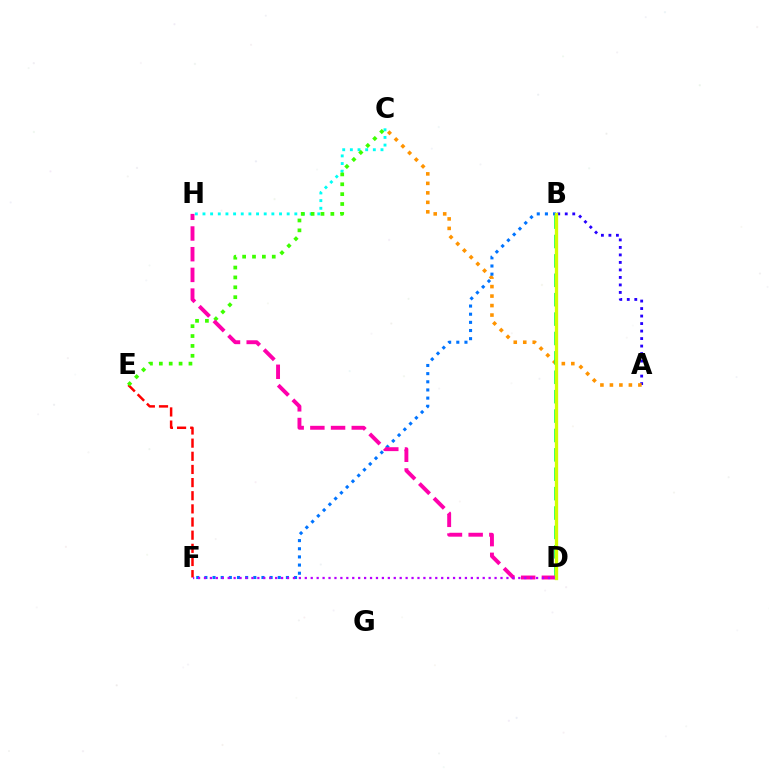{('C', 'H'): [{'color': '#00fff6', 'line_style': 'dotted', 'thickness': 2.08}], ('A', 'B'): [{'color': '#2500ff', 'line_style': 'dotted', 'thickness': 2.04}], ('A', 'C'): [{'color': '#ff9400', 'line_style': 'dotted', 'thickness': 2.58}], ('B', 'F'): [{'color': '#0074ff', 'line_style': 'dotted', 'thickness': 2.22}], ('B', 'D'): [{'color': '#00ff5c', 'line_style': 'dashed', 'thickness': 2.63}, {'color': '#d1ff00', 'line_style': 'solid', 'thickness': 2.39}], ('E', 'F'): [{'color': '#ff0000', 'line_style': 'dashed', 'thickness': 1.79}], ('C', 'E'): [{'color': '#3dff00', 'line_style': 'dotted', 'thickness': 2.68}], ('D', 'H'): [{'color': '#ff00ac', 'line_style': 'dashed', 'thickness': 2.81}], ('D', 'F'): [{'color': '#b900ff', 'line_style': 'dotted', 'thickness': 1.61}]}